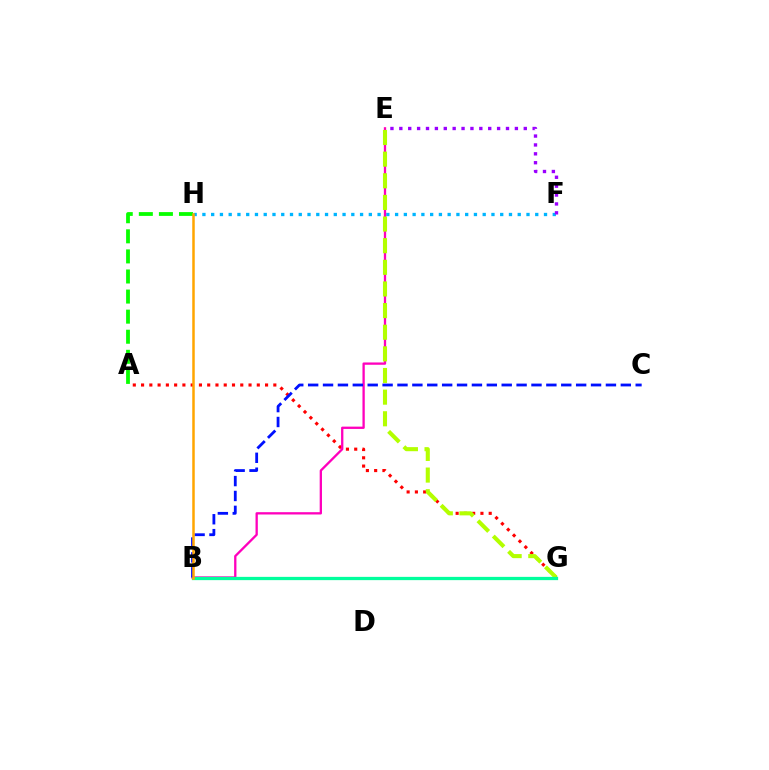{('A', 'G'): [{'color': '#ff0000', 'line_style': 'dotted', 'thickness': 2.25}], ('F', 'H'): [{'color': '#00b5ff', 'line_style': 'dotted', 'thickness': 2.38}], ('B', 'E'): [{'color': '#ff00bd', 'line_style': 'solid', 'thickness': 1.66}], ('E', 'G'): [{'color': '#b3ff00', 'line_style': 'dashed', 'thickness': 2.94}], ('B', 'G'): [{'color': '#00ff9d', 'line_style': 'solid', 'thickness': 2.35}], ('A', 'H'): [{'color': '#08ff00', 'line_style': 'dashed', 'thickness': 2.73}], ('E', 'F'): [{'color': '#9b00ff', 'line_style': 'dotted', 'thickness': 2.41}], ('B', 'C'): [{'color': '#0010ff', 'line_style': 'dashed', 'thickness': 2.02}], ('B', 'H'): [{'color': '#ffa500', 'line_style': 'solid', 'thickness': 1.81}]}